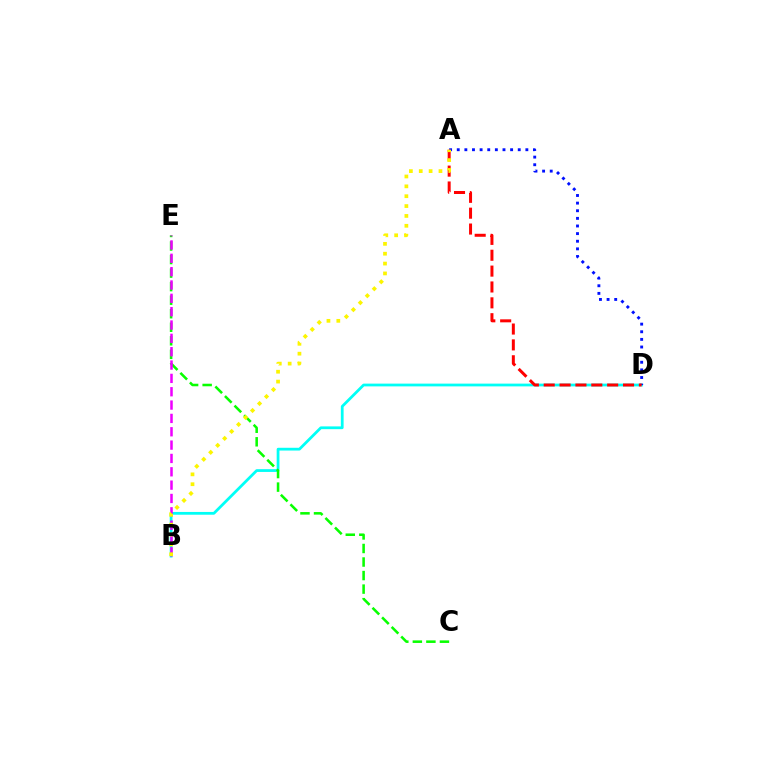{('B', 'D'): [{'color': '#00fff6', 'line_style': 'solid', 'thickness': 1.99}], ('A', 'D'): [{'color': '#0010ff', 'line_style': 'dotted', 'thickness': 2.07}, {'color': '#ff0000', 'line_style': 'dashed', 'thickness': 2.15}], ('C', 'E'): [{'color': '#08ff00', 'line_style': 'dashed', 'thickness': 1.84}], ('B', 'E'): [{'color': '#ee00ff', 'line_style': 'dashed', 'thickness': 1.81}], ('A', 'B'): [{'color': '#fcf500', 'line_style': 'dotted', 'thickness': 2.68}]}